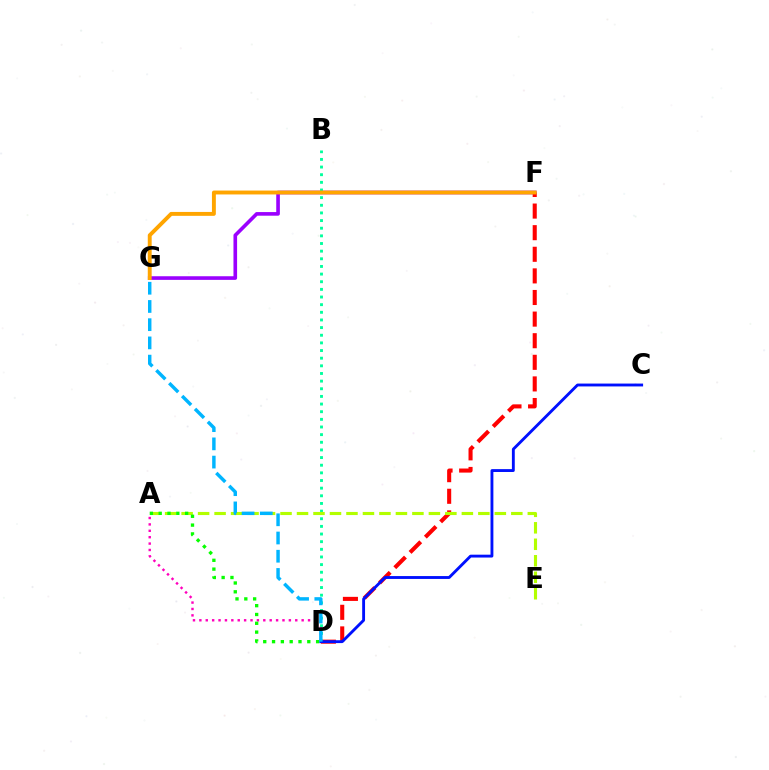{('F', 'G'): [{'color': '#9b00ff', 'line_style': 'solid', 'thickness': 2.61}, {'color': '#ffa500', 'line_style': 'solid', 'thickness': 2.81}], ('D', 'F'): [{'color': '#ff0000', 'line_style': 'dashed', 'thickness': 2.94}], ('A', 'D'): [{'color': '#ff00bd', 'line_style': 'dotted', 'thickness': 1.74}, {'color': '#08ff00', 'line_style': 'dotted', 'thickness': 2.39}], ('B', 'D'): [{'color': '#00ff9d', 'line_style': 'dotted', 'thickness': 2.08}], ('A', 'E'): [{'color': '#b3ff00', 'line_style': 'dashed', 'thickness': 2.24}], ('C', 'D'): [{'color': '#0010ff', 'line_style': 'solid', 'thickness': 2.06}], ('D', 'G'): [{'color': '#00b5ff', 'line_style': 'dashed', 'thickness': 2.48}]}